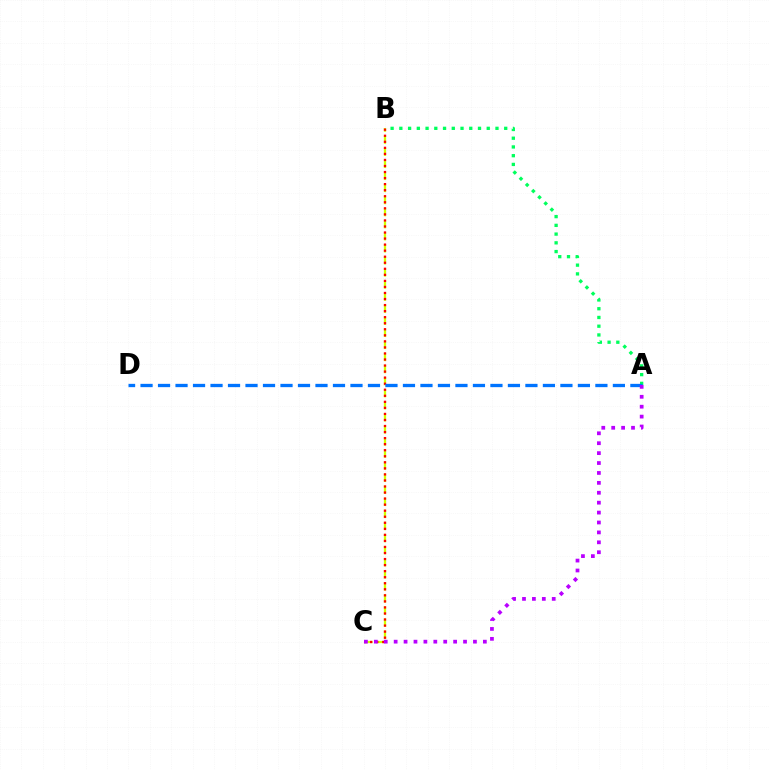{('B', 'C'): [{'color': '#d1ff00', 'line_style': 'dashed', 'thickness': 1.64}, {'color': '#ff0000', 'line_style': 'dotted', 'thickness': 1.64}], ('A', 'B'): [{'color': '#00ff5c', 'line_style': 'dotted', 'thickness': 2.37}], ('A', 'D'): [{'color': '#0074ff', 'line_style': 'dashed', 'thickness': 2.38}], ('A', 'C'): [{'color': '#b900ff', 'line_style': 'dotted', 'thickness': 2.69}]}